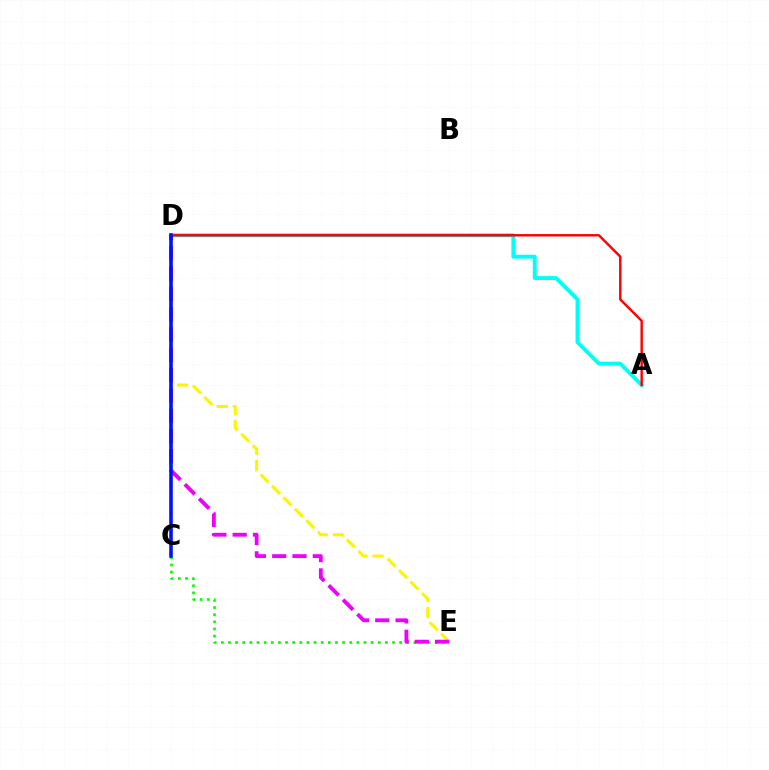{('C', 'E'): [{'color': '#08ff00', 'line_style': 'dotted', 'thickness': 1.94}], ('D', 'E'): [{'color': '#fcf500', 'line_style': 'dashed', 'thickness': 2.2}, {'color': '#ee00ff', 'line_style': 'dashed', 'thickness': 2.76}], ('A', 'D'): [{'color': '#00fff6', 'line_style': 'solid', 'thickness': 2.81}, {'color': '#ff0000', 'line_style': 'solid', 'thickness': 1.74}], ('C', 'D'): [{'color': '#0010ff', 'line_style': 'solid', 'thickness': 2.58}]}